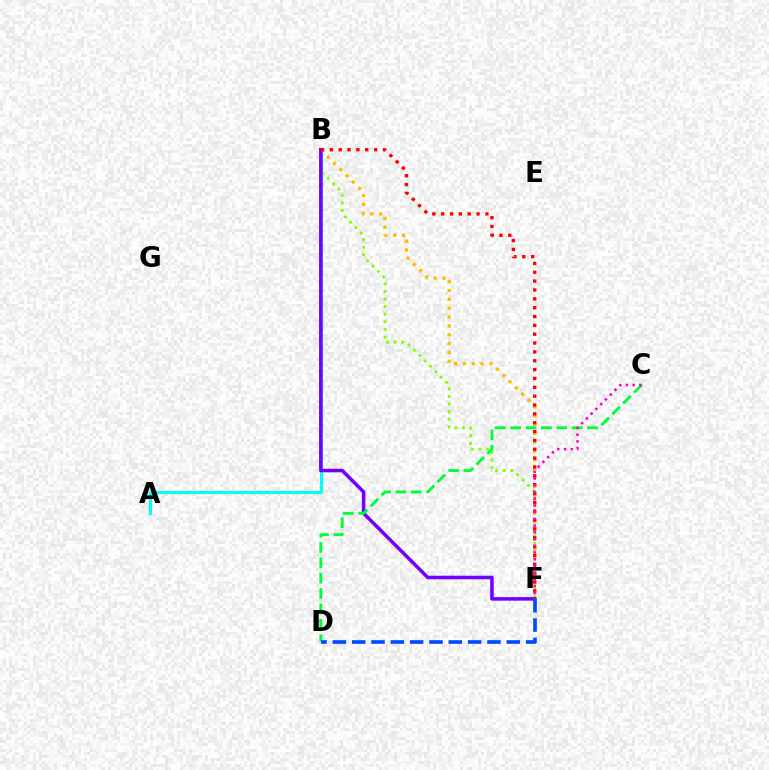{('A', 'B'): [{'color': '#00fff6', 'line_style': 'solid', 'thickness': 2.23}], ('B', 'F'): [{'color': '#84ff00', 'line_style': 'dotted', 'thickness': 2.06}, {'color': '#ffbd00', 'line_style': 'dotted', 'thickness': 2.4}, {'color': '#7200ff', 'line_style': 'solid', 'thickness': 2.56}, {'color': '#ff0000', 'line_style': 'dotted', 'thickness': 2.4}], ('C', 'D'): [{'color': '#00ff39', 'line_style': 'dashed', 'thickness': 2.09}], ('D', 'F'): [{'color': '#004bff', 'line_style': 'dashed', 'thickness': 2.63}], ('C', 'F'): [{'color': '#ff00cf', 'line_style': 'dotted', 'thickness': 1.83}]}